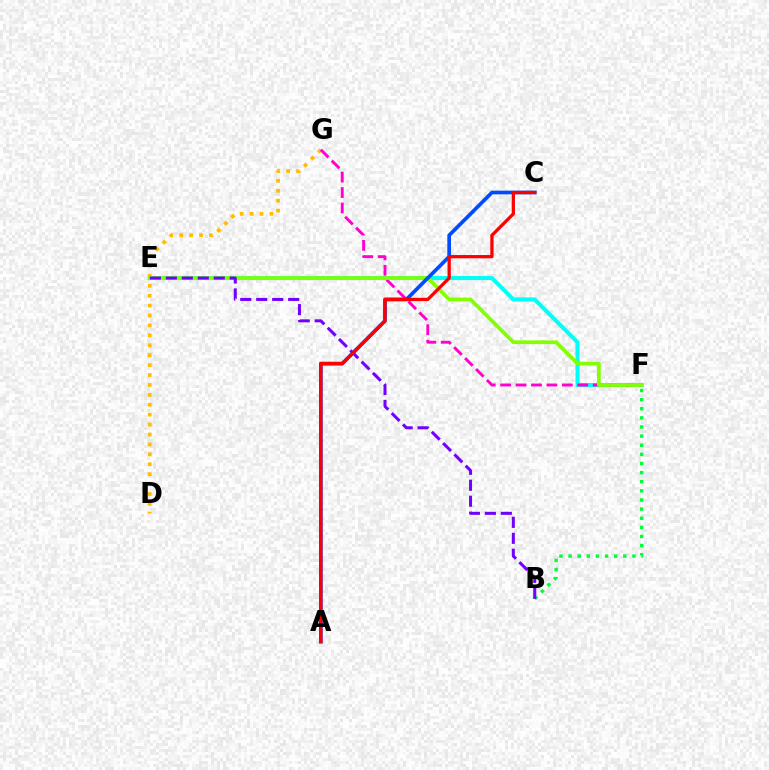{('E', 'F'): [{'color': '#00fff6', 'line_style': 'solid', 'thickness': 2.91}, {'color': '#84ff00', 'line_style': 'solid', 'thickness': 2.66}], ('D', 'G'): [{'color': '#ffbd00', 'line_style': 'dotted', 'thickness': 2.69}], ('F', 'G'): [{'color': '#ff00cf', 'line_style': 'dashed', 'thickness': 2.1}], ('B', 'F'): [{'color': '#00ff39', 'line_style': 'dotted', 'thickness': 2.48}], ('A', 'C'): [{'color': '#004bff', 'line_style': 'solid', 'thickness': 2.65}, {'color': '#ff0000', 'line_style': 'solid', 'thickness': 2.35}], ('B', 'E'): [{'color': '#7200ff', 'line_style': 'dashed', 'thickness': 2.17}]}